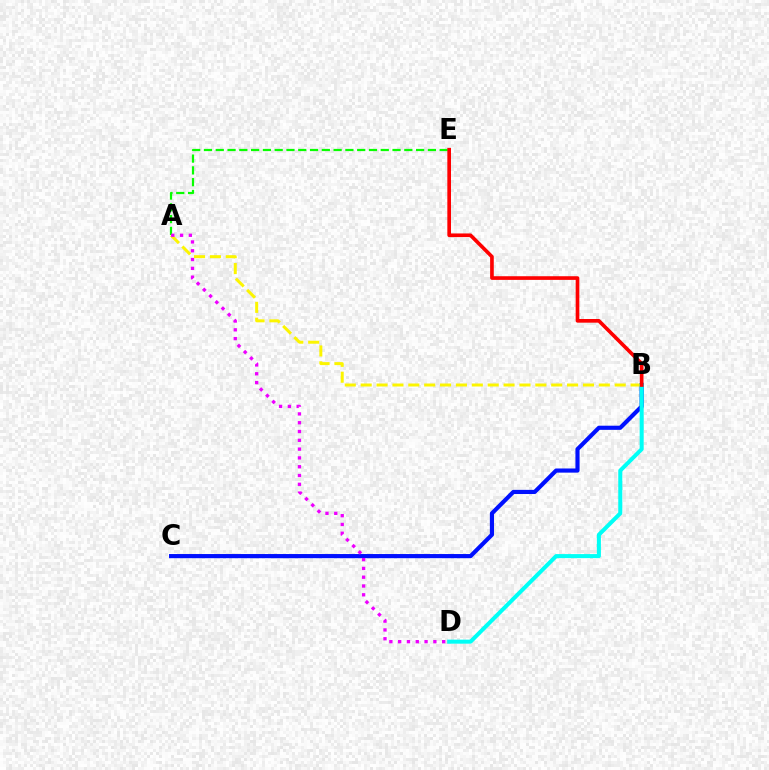{('B', 'C'): [{'color': '#0010ff', 'line_style': 'solid', 'thickness': 2.99}], ('A', 'B'): [{'color': '#fcf500', 'line_style': 'dashed', 'thickness': 2.16}], ('A', 'E'): [{'color': '#08ff00', 'line_style': 'dashed', 'thickness': 1.6}], ('B', 'D'): [{'color': '#00fff6', 'line_style': 'solid', 'thickness': 2.91}], ('B', 'E'): [{'color': '#ff0000', 'line_style': 'solid', 'thickness': 2.63}], ('A', 'D'): [{'color': '#ee00ff', 'line_style': 'dotted', 'thickness': 2.39}]}